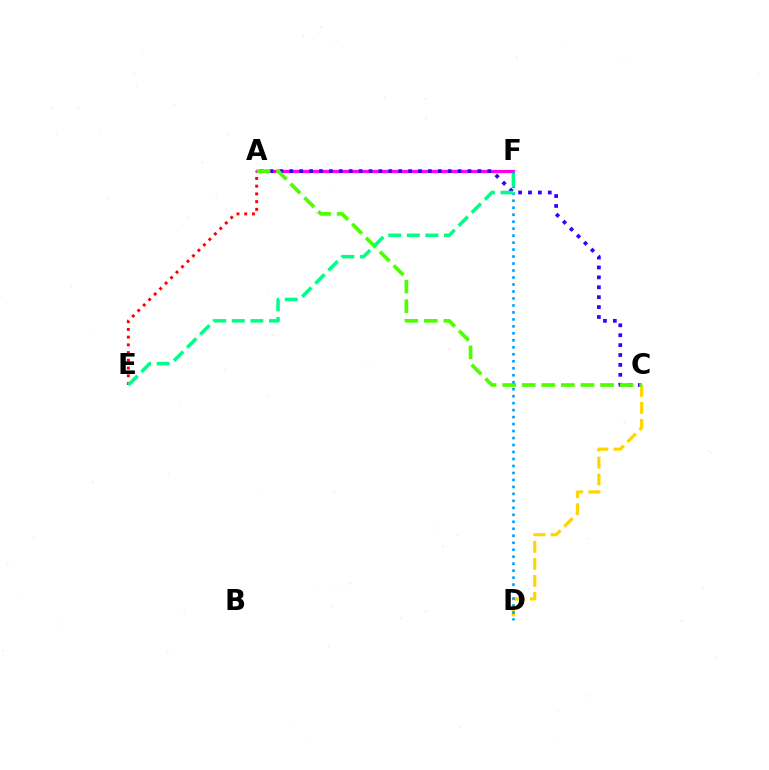{('A', 'E'): [{'color': '#ff0000', 'line_style': 'dotted', 'thickness': 2.1}], ('A', 'F'): [{'color': '#ff00ed', 'line_style': 'solid', 'thickness': 2.31}], ('A', 'C'): [{'color': '#3700ff', 'line_style': 'dotted', 'thickness': 2.69}, {'color': '#4fff00', 'line_style': 'dashed', 'thickness': 2.66}], ('C', 'D'): [{'color': '#ffd500', 'line_style': 'dashed', 'thickness': 2.31}], ('D', 'F'): [{'color': '#009eff', 'line_style': 'dotted', 'thickness': 1.9}], ('E', 'F'): [{'color': '#00ff86', 'line_style': 'dashed', 'thickness': 2.52}]}